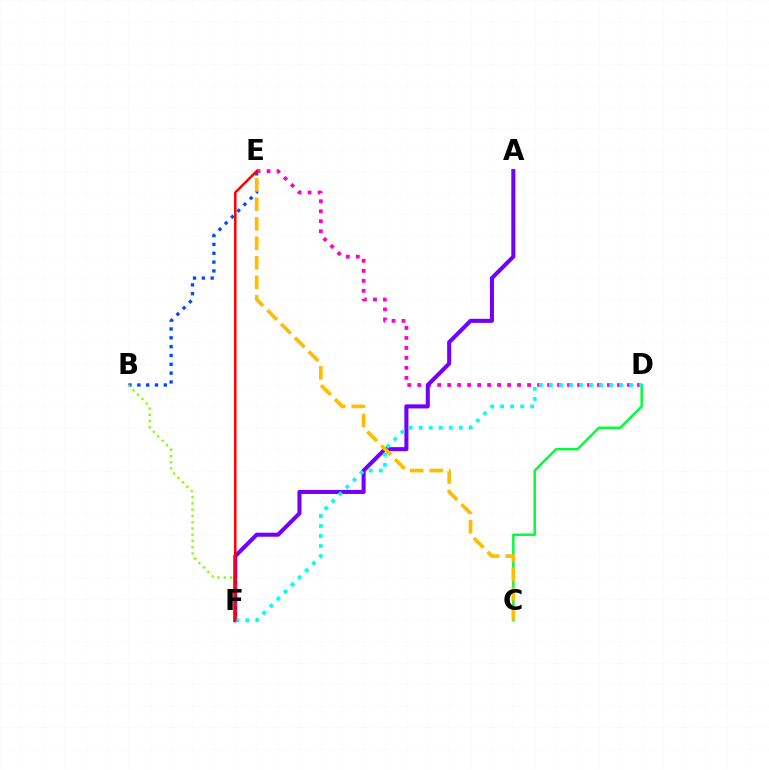{('C', 'D'): [{'color': '#00ff39', 'line_style': 'solid', 'thickness': 1.78}], ('D', 'E'): [{'color': '#ff00cf', 'line_style': 'dotted', 'thickness': 2.71}], ('B', 'E'): [{'color': '#004bff', 'line_style': 'dotted', 'thickness': 2.4}], ('A', 'F'): [{'color': '#7200ff', 'line_style': 'solid', 'thickness': 2.92}], ('C', 'E'): [{'color': '#ffbd00', 'line_style': 'dashed', 'thickness': 2.65}], ('B', 'F'): [{'color': '#84ff00', 'line_style': 'dotted', 'thickness': 1.7}], ('D', 'F'): [{'color': '#00fff6', 'line_style': 'dotted', 'thickness': 2.72}], ('E', 'F'): [{'color': '#ff0000', 'line_style': 'solid', 'thickness': 1.79}]}